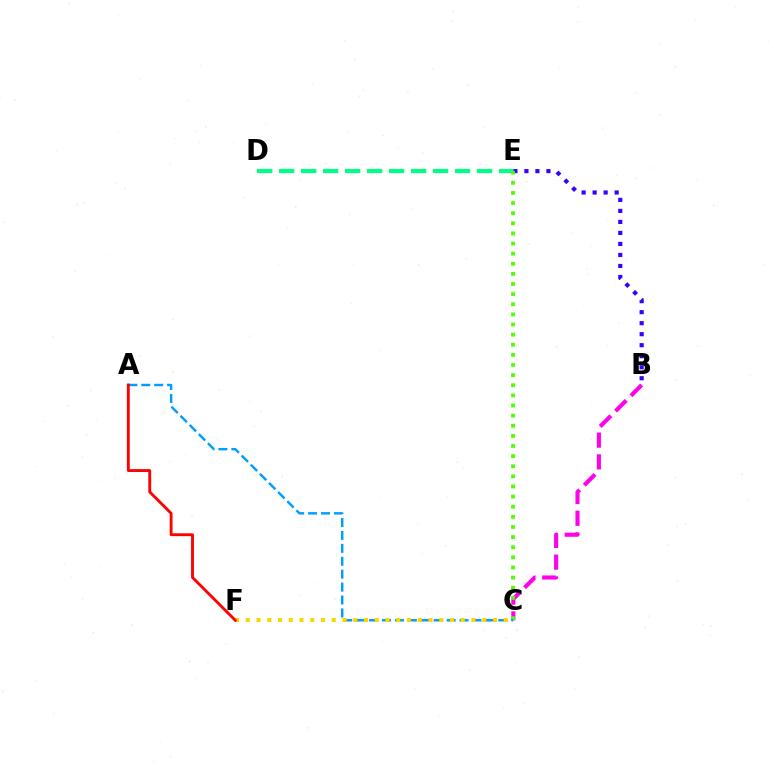{('B', 'C'): [{'color': '#ff00ed', 'line_style': 'dashed', 'thickness': 2.95}], ('D', 'E'): [{'color': '#00ff86', 'line_style': 'dashed', 'thickness': 2.99}], ('B', 'E'): [{'color': '#3700ff', 'line_style': 'dotted', 'thickness': 2.99}], ('C', 'E'): [{'color': '#4fff00', 'line_style': 'dotted', 'thickness': 2.75}], ('A', 'C'): [{'color': '#009eff', 'line_style': 'dashed', 'thickness': 1.76}], ('C', 'F'): [{'color': '#ffd500', 'line_style': 'dotted', 'thickness': 2.92}], ('A', 'F'): [{'color': '#ff0000', 'line_style': 'solid', 'thickness': 2.06}]}